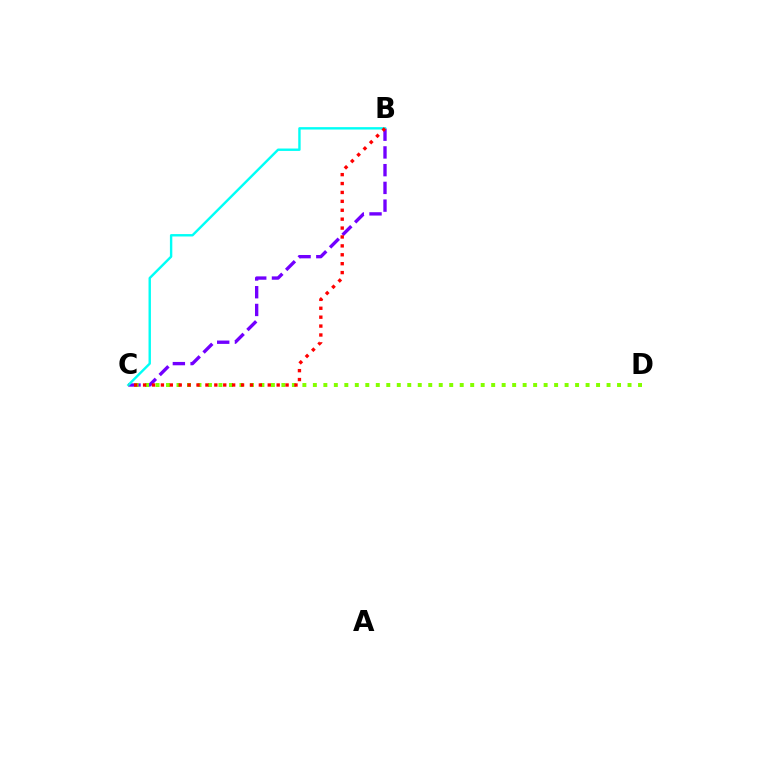{('B', 'C'): [{'color': '#7200ff', 'line_style': 'dashed', 'thickness': 2.41}, {'color': '#00fff6', 'line_style': 'solid', 'thickness': 1.73}, {'color': '#ff0000', 'line_style': 'dotted', 'thickness': 2.42}], ('C', 'D'): [{'color': '#84ff00', 'line_style': 'dotted', 'thickness': 2.85}]}